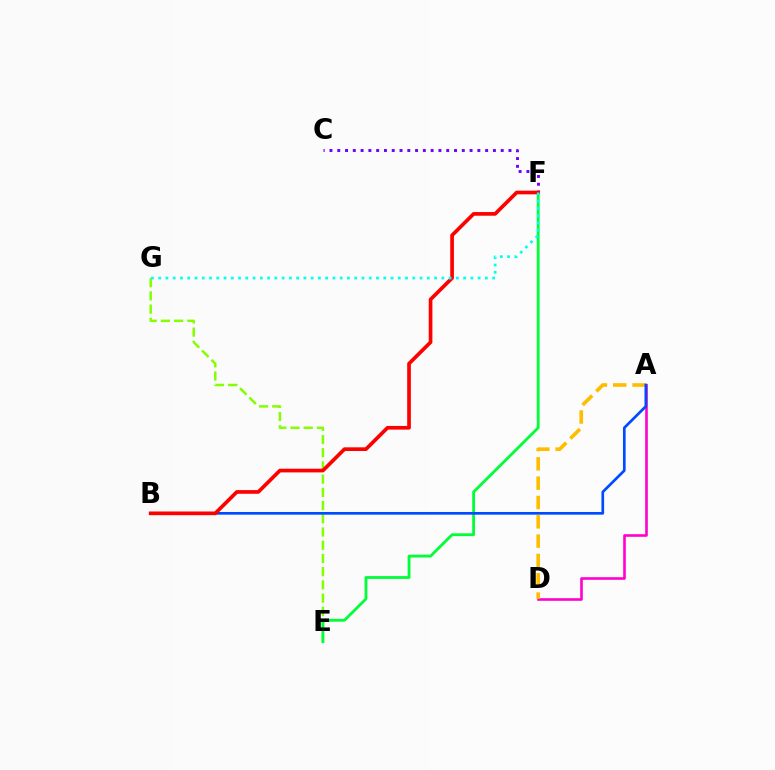{('E', 'G'): [{'color': '#84ff00', 'line_style': 'dashed', 'thickness': 1.8}], ('A', 'D'): [{'color': '#ff00cf', 'line_style': 'solid', 'thickness': 1.88}, {'color': '#ffbd00', 'line_style': 'dashed', 'thickness': 2.63}], ('E', 'F'): [{'color': '#00ff39', 'line_style': 'solid', 'thickness': 2.03}], ('A', 'B'): [{'color': '#004bff', 'line_style': 'solid', 'thickness': 1.93}], ('C', 'F'): [{'color': '#7200ff', 'line_style': 'dotted', 'thickness': 2.11}], ('B', 'F'): [{'color': '#ff0000', 'line_style': 'solid', 'thickness': 2.65}], ('F', 'G'): [{'color': '#00fff6', 'line_style': 'dotted', 'thickness': 1.97}]}